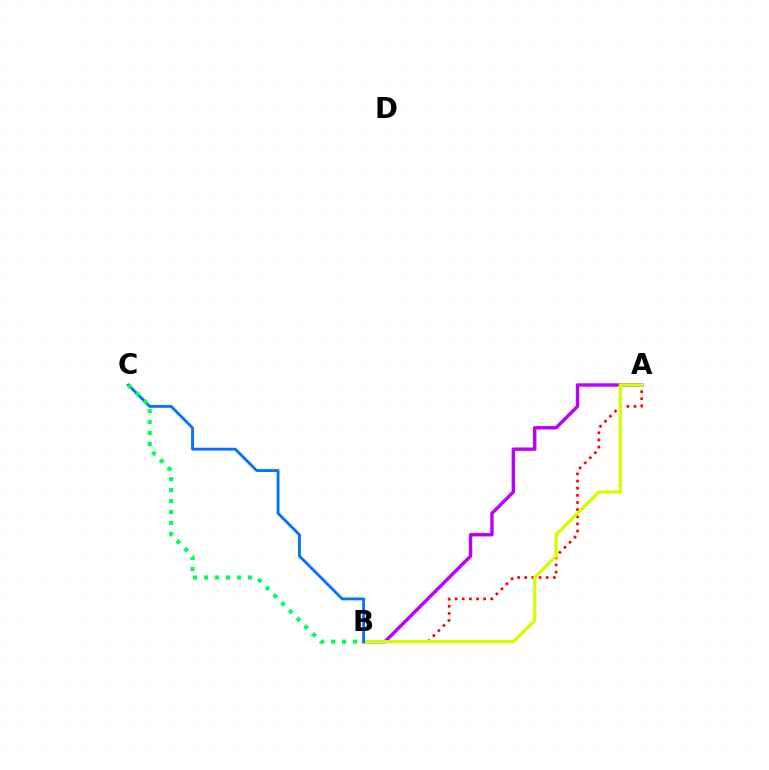{('A', 'B'): [{'color': '#ff0000', 'line_style': 'dotted', 'thickness': 1.94}, {'color': '#b900ff', 'line_style': 'solid', 'thickness': 2.44}, {'color': '#d1ff00', 'line_style': 'solid', 'thickness': 2.34}], ('B', 'C'): [{'color': '#0074ff', 'line_style': 'solid', 'thickness': 2.04}, {'color': '#00ff5c', 'line_style': 'dotted', 'thickness': 2.98}]}